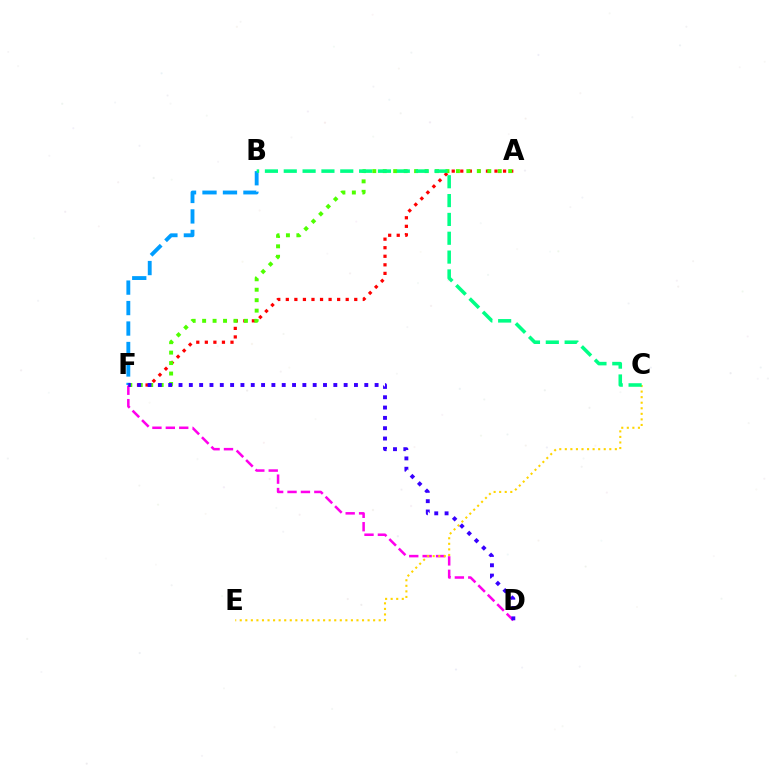{('A', 'F'): [{'color': '#ff0000', 'line_style': 'dotted', 'thickness': 2.32}, {'color': '#4fff00', 'line_style': 'dotted', 'thickness': 2.84}], ('D', 'F'): [{'color': '#ff00ed', 'line_style': 'dashed', 'thickness': 1.82}, {'color': '#3700ff', 'line_style': 'dotted', 'thickness': 2.8}], ('C', 'E'): [{'color': '#ffd500', 'line_style': 'dotted', 'thickness': 1.51}], ('B', 'F'): [{'color': '#009eff', 'line_style': 'dashed', 'thickness': 2.78}], ('B', 'C'): [{'color': '#00ff86', 'line_style': 'dashed', 'thickness': 2.56}]}